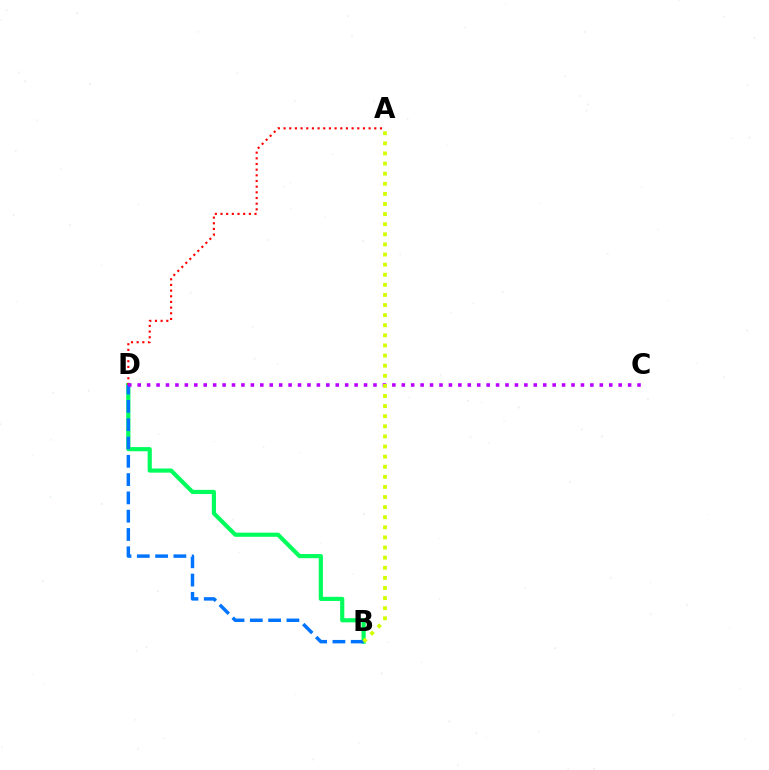{('B', 'D'): [{'color': '#00ff5c', 'line_style': 'solid', 'thickness': 2.99}, {'color': '#0074ff', 'line_style': 'dashed', 'thickness': 2.49}], ('A', 'D'): [{'color': '#ff0000', 'line_style': 'dotted', 'thickness': 1.54}], ('C', 'D'): [{'color': '#b900ff', 'line_style': 'dotted', 'thickness': 2.56}], ('A', 'B'): [{'color': '#d1ff00', 'line_style': 'dotted', 'thickness': 2.75}]}